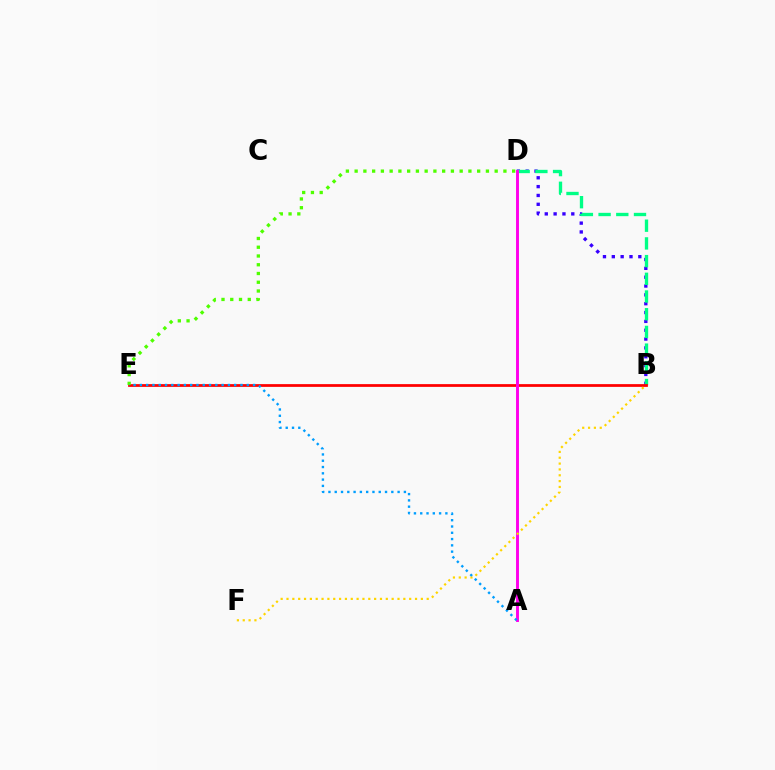{('B', 'D'): [{'color': '#3700ff', 'line_style': 'dotted', 'thickness': 2.4}, {'color': '#00ff86', 'line_style': 'dashed', 'thickness': 2.4}], ('B', 'E'): [{'color': '#ff0000', 'line_style': 'solid', 'thickness': 1.98}], ('A', 'D'): [{'color': '#ff00ed', 'line_style': 'solid', 'thickness': 2.1}], ('D', 'E'): [{'color': '#4fff00', 'line_style': 'dotted', 'thickness': 2.38}], ('B', 'F'): [{'color': '#ffd500', 'line_style': 'dotted', 'thickness': 1.59}], ('A', 'E'): [{'color': '#009eff', 'line_style': 'dotted', 'thickness': 1.71}]}